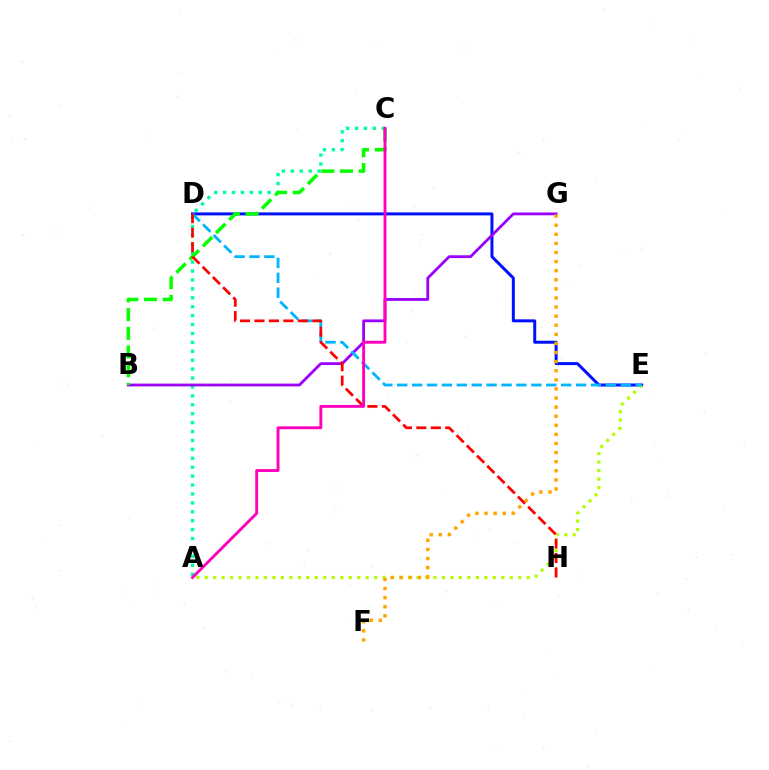{('D', 'E'): [{'color': '#0010ff', 'line_style': 'solid', 'thickness': 2.15}, {'color': '#00b5ff', 'line_style': 'dashed', 'thickness': 2.02}], ('A', 'C'): [{'color': '#00ff9d', 'line_style': 'dotted', 'thickness': 2.42}, {'color': '#ff00bd', 'line_style': 'solid', 'thickness': 2.08}], ('A', 'E'): [{'color': '#b3ff00', 'line_style': 'dotted', 'thickness': 2.3}], ('B', 'G'): [{'color': '#9b00ff', 'line_style': 'solid', 'thickness': 2.01}], ('B', 'C'): [{'color': '#08ff00', 'line_style': 'dashed', 'thickness': 2.54}], ('D', 'H'): [{'color': '#ff0000', 'line_style': 'dashed', 'thickness': 1.96}], ('F', 'G'): [{'color': '#ffa500', 'line_style': 'dotted', 'thickness': 2.47}]}